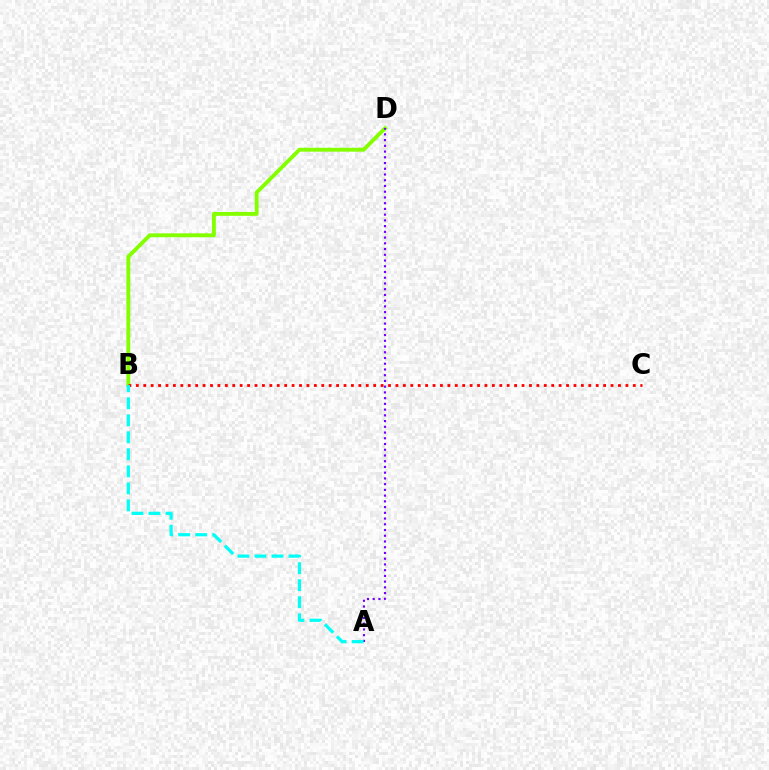{('B', 'D'): [{'color': '#84ff00', 'line_style': 'solid', 'thickness': 2.79}], ('A', 'D'): [{'color': '#7200ff', 'line_style': 'dotted', 'thickness': 1.56}], ('B', 'C'): [{'color': '#ff0000', 'line_style': 'dotted', 'thickness': 2.02}], ('A', 'B'): [{'color': '#00fff6', 'line_style': 'dashed', 'thickness': 2.31}]}